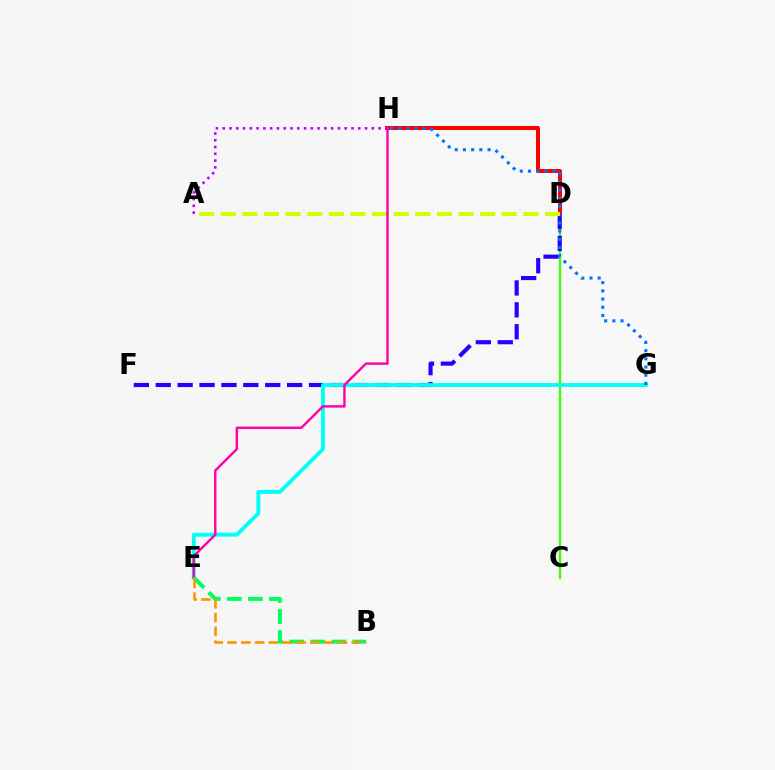{('C', 'D'): [{'color': '#3dff00', 'line_style': 'solid', 'thickness': 1.65}], ('D', 'H'): [{'color': '#ff0000', 'line_style': 'solid', 'thickness': 2.89}], ('D', 'F'): [{'color': '#2500ff', 'line_style': 'dashed', 'thickness': 2.97}], ('A', 'H'): [{'color': '#b900ff', 'line_style': 'dotted', 'thickness': 1.84}], ('E', 'G'): [{'color': '#00fff6', 'line_style': 'solid', 'thickness': 2.78}], ('G', 'H'): [{'color': '#0074ff', 'line_style': 'dotted', 'thickness': 2.23}], ('A', 'D'): [{'color': '#d1ff00', 'line_style': 'dashed', 'thickness': 2.94}], ('E', 'H'): [{'color': '#ff00ac', 'line_style': 'solid', 'thickness': 1.74}], ('B', 'E'): [{'color': '#00ff5c', 'line_style': 'dashed', 'thickness': 2.86}, {'color': '#ff9400', 'line_style': 'dashed', 'thickness': 1.88}]}